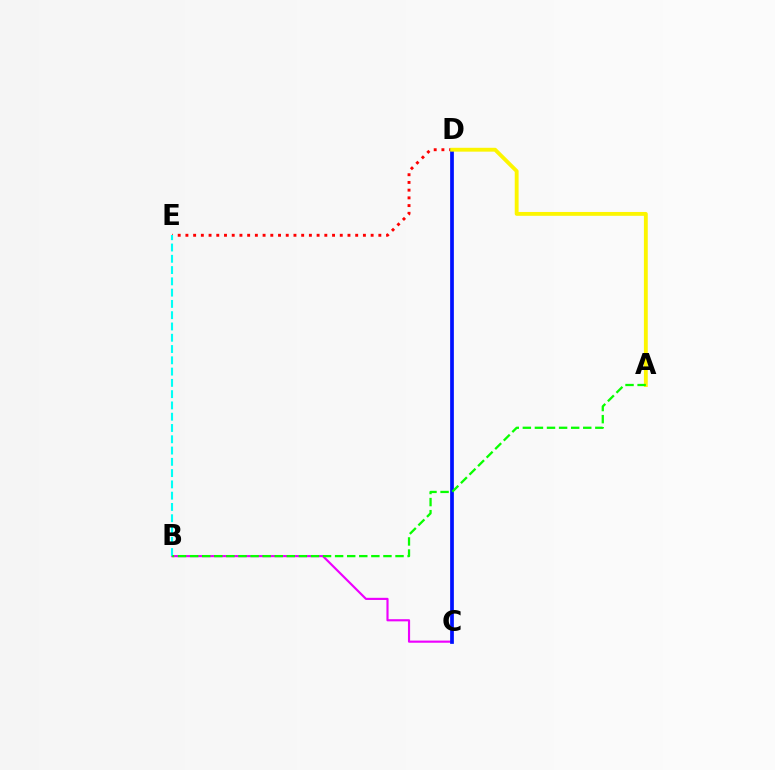{('D', 'E'): [{'color': '#ff0000', 'line_style': 'dotted', 'thickness': 2.1}], ('B', 'C'): [{'color': '#ee00ff', 'line_style': 'solid', 'thickness': 1.55}], ('C', 'D'): [{'color': '#0010ff', 'line_style': 'solid', 'thickness': 2.68}], ('B', 'E'): [{'color': '#00fff6', 'line_style': 'dashed', 'thickness': 1.53}], ('A', 'D'): [{'color': '#fcf500', 'line_style': 'solid', 'thickness': 2.78}], ('A', 'B'): [{'color': '#08ff00', 'line_style': 'dashed', 'thickness': 1.64}]}